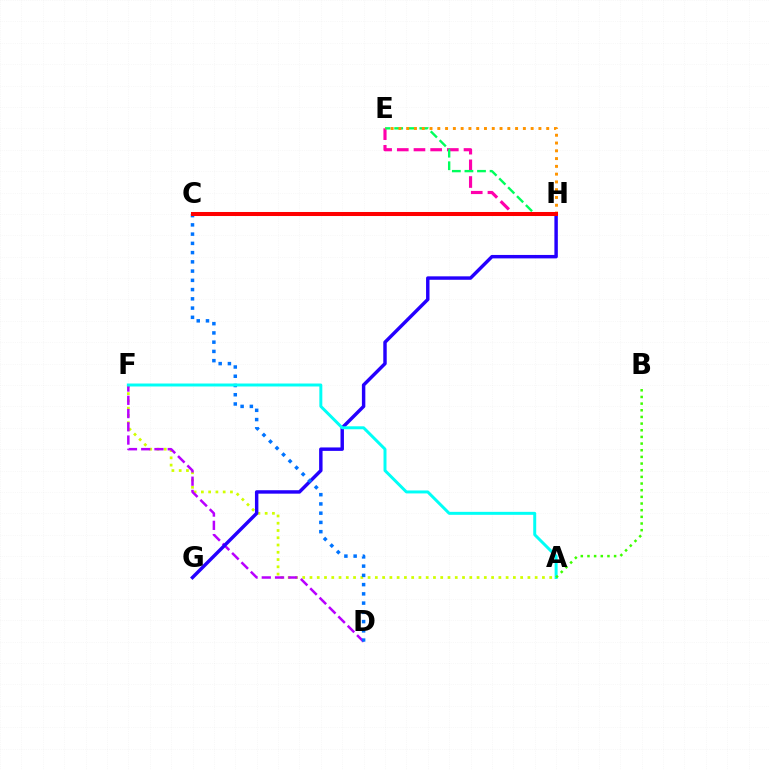{('A', 'F'): [{'color': '#d1ff00', 'line_style': 'dotted', 'thickness': 1.97}, {'color': '#00fff6', 'line_style': 'solid', 'thickness': 2.14}], ('E', 'H'): [{'color': '#ff00ac', 'line_style': 'dashed', 'thickness': 2.27}, {'color': '#00ff5c', 'line_style': 'dashed', 'thickness': 1.71}, {'color': '#ff9400', 'line_style': 'dotted', 'thickness': 2.11}], ('D', 'F'): [{'color': '#b900ff', 'line_style': 'dashed', 'thickness': 1.8}], ('G', 'H'): [{'color': '#2500ff', 'line_style': 'solid', 'thickness': 2.48}], ('C', 'D'): [{'color': '#0074ff', 'line_style': 'dotted', 'thickness': 2.51}], ('A', 'B'): [{'color': '#3dff00', 'line_style': 'dotted', 'thickness': 1.81}], ('C', 'H'): [{'color': '#ff0000', 'line_style': 'solid', 'thickness': 2.91}]}